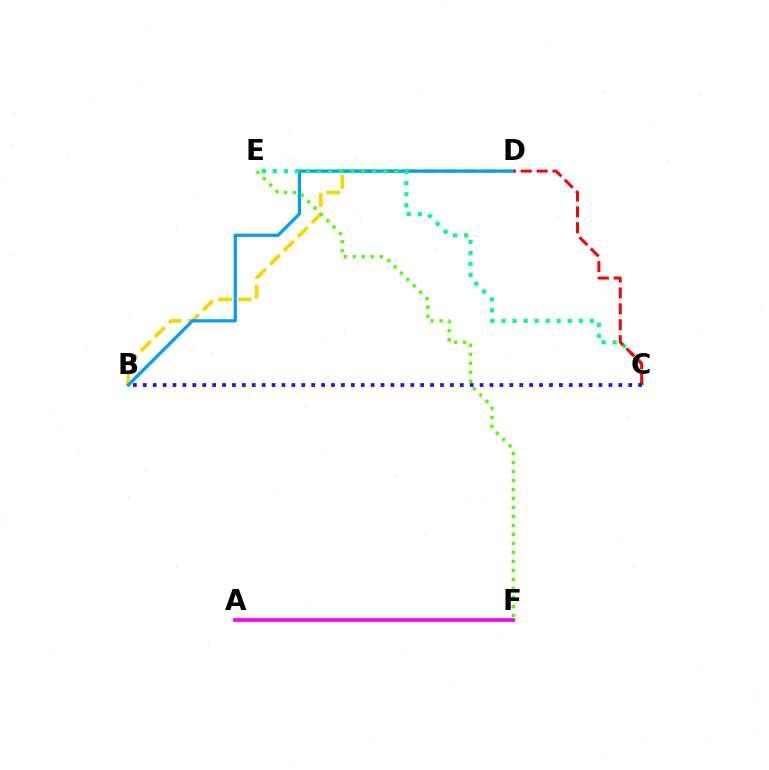{('B', 'D'): [{'color': '#ffd500', 'line_style': 'dashed', 'thickness': 2.68}, {'color': '#009eff', 'line_style': 'solid', 'thickness': 2.33}], ('A', 'F'): [{'color': '#ff00ed', 'line_style': 'solid', 'thickness': 2.7}], ('C', 'E'): [{'color': '#00ff86', 'line_style': 'dotted', 'thickness': 3.0}], ('E', 'F'): [{'color': '#4fff00', 'line_style': 'dotted', 'thickness': 2.44}], ('C', 'D'): [{'color': '#ff0000', 'line_style': 'dashed', 'thickness': 2.16}], ('B', 'C'): [{'color': '#3700ff', 'line_style': 'dotted', 'thickness': 2.69}]}